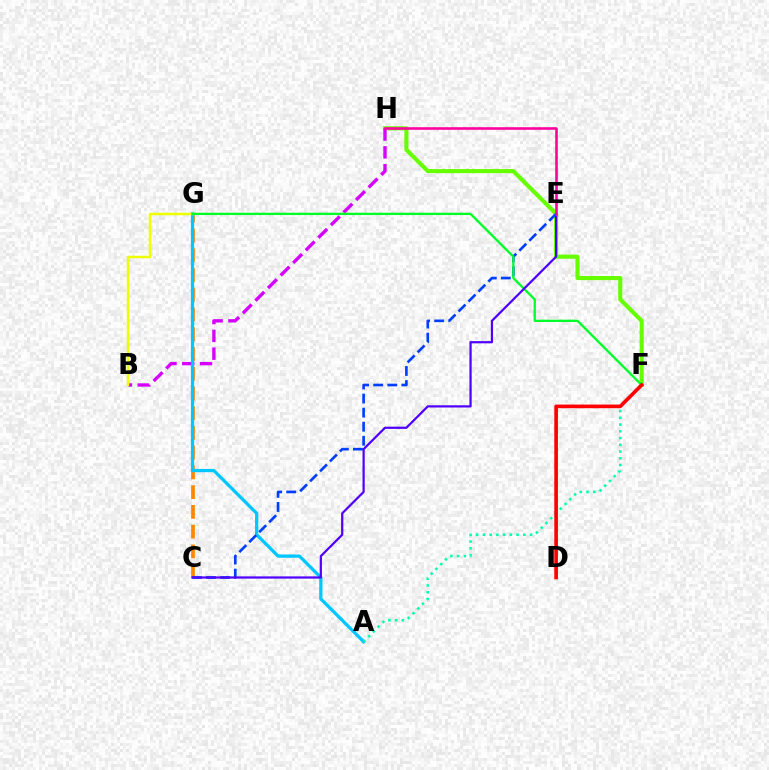{('F', 'H'): [{'color': '#66ff00', 'line_style': 'solid', 'thickness': 2.96}], ('C', 'G'): [{'color': '#ff8800', 'line_style': 'dashed', 'thickness': 2.68}], ('B', 'H'): [{'color': '#d600ff', 'line_style': 'dashed', 'thickness': 2.42}], ('A', 'G'): [{'color': '#00c7ff', 'line_style': 'solid', 'thickness': 2.34}], ('C', 'E'): [{'color': '#003fff', 'line_style': 'dashed', 'thickness': 1.91}, {'color': '#4f00ff', 'line_style': 'solid', 'thickness': 1.6}], ('B', 'G'): [{'color': '#eeff00', 'line_style': 'solid', 'thickness': 1.78}], ('F', 'G'): [{'color': '#00ff27', 'line_style': 'solid', 'thickness': 1.65}], ('A', 'F'): [{'color': '#00ffaf', 'line_style': 'dotted', 'thickness': 1.83}], ('D', 'F'): [{'color': '#ff0000', 'line_style': 'solid', 'thickness': 2.62}], ('E', 'H'): [{'color': '#ff00a0', 'line_style': 'solid', 'thickness': 1.87}]}